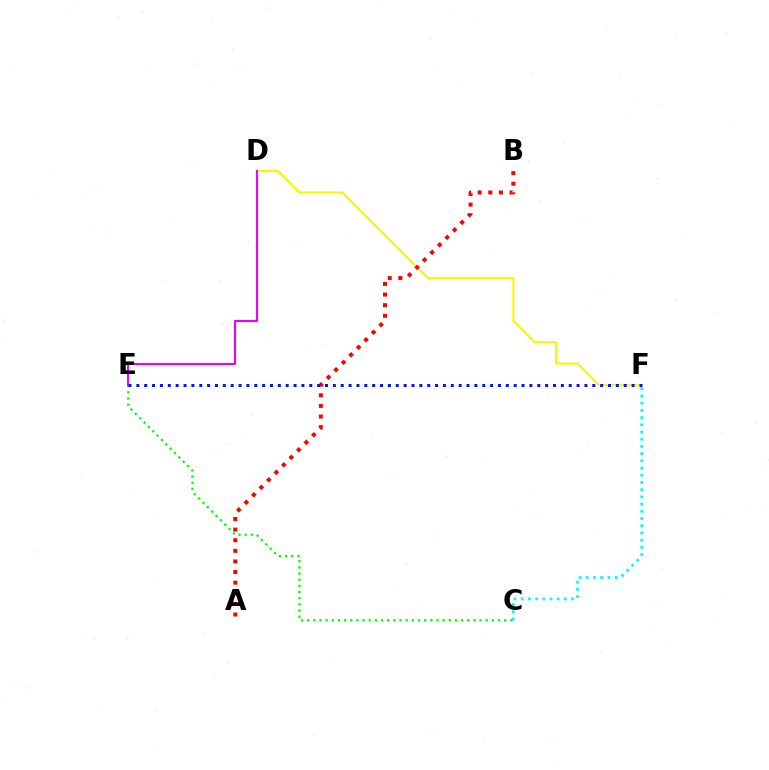{('D', 'F'): [{'color': '#fcf500', 'line_style': 'solid', 'thickness': 1.51}], ('C', 'F'): [{'color': '#00fff6', 'line_style': 'dotted', 'thickness': 1.96}], ('A', 'B'): [{'color': '#ff0000', 'line_style': 'dotted', 'thickness': 2.88}], ('C', 'E'): [{'color': '#08ff00', 'line_style': 'dotted', 'thickness': 1.67}], ('D', 'E'): [{'color': '#ee00ff', 'line_style': 'solid', 'thickness': 1.5}], ('E', 'F'): [{'color': '#0010ff', 'line_style': 'dotted', 'thickness': 2.14}]}